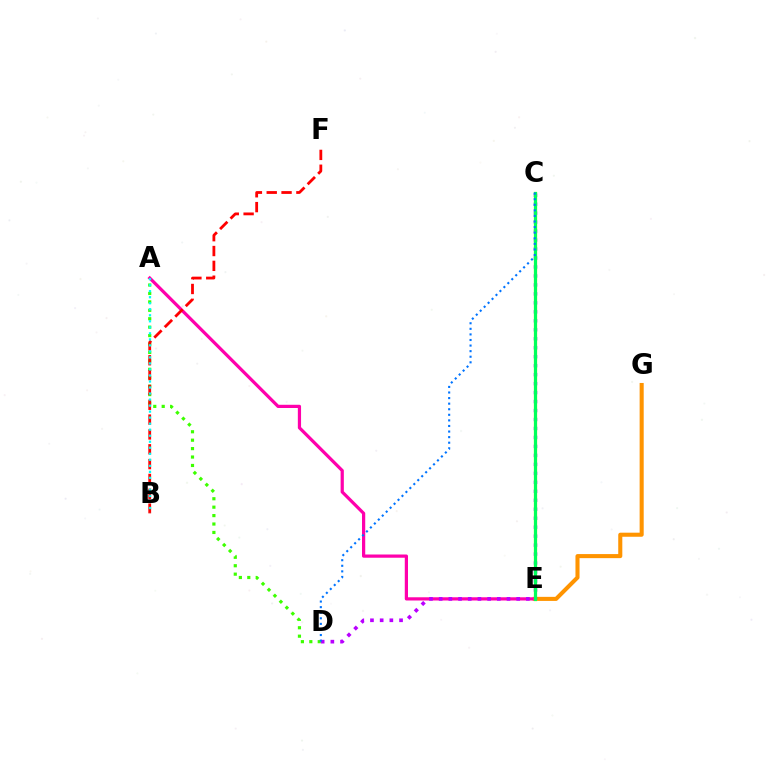{('A', 'D'): [{'color': '#3dff00', 'line_style': 'dotted', 'thickness': 2.29}], ('E', 'G'): [{'color': '#ff9400', 'line_style': 'solid', 'thickness': 2.93}], ('C', 'E'): [{'color': '#2500ff', 'line_style': 'dotted', 'thickness': 2.44}, {'color': '#d1ff00', 'line_style': 'solid', 'thickness': 2.34}, {'color': '#00ff5c', 'line_style': 'solid', 'thickness': 2.23}], ('A', 'E'): [{'color': '#ff00ac', 'line_style': 'solid', 'thickness': 2.32}], ('D', 'E'): [{'color': '#b900ff', 'line_style': 'dotted', 'thickness': 2.63}], ('B', 'F'): [{'color': '#ff0000', 'line_style': 'dashed', 'thickness': 2.02}], ('A', 'B'): [{'color': '#00fff6', 'line_style': 'dotted', 'thickness': 1.64}], ('C', 'D'): [{'color': '#0074ff', 'line_style': 'dotted', 'thickness': 1.52}]}